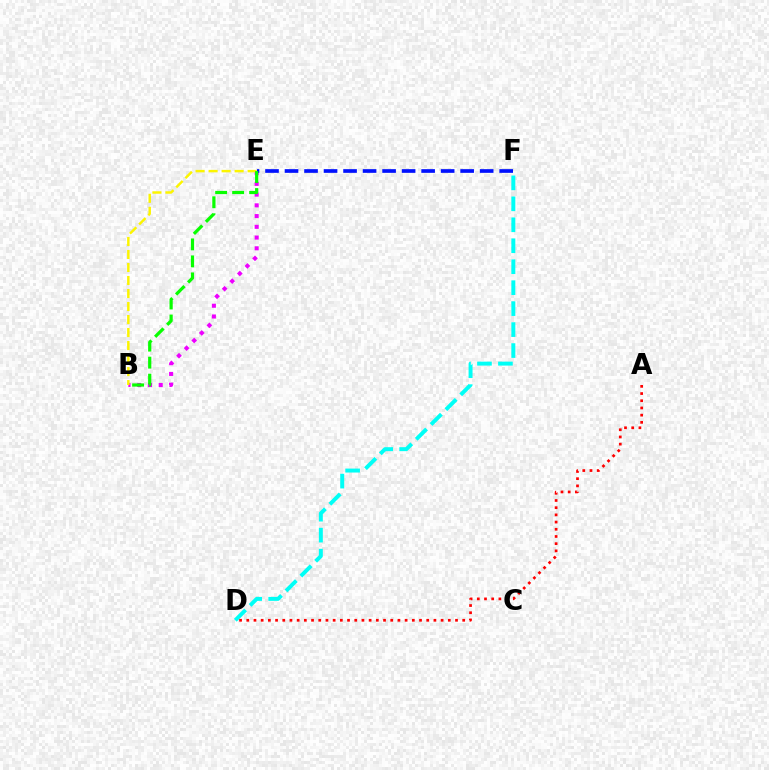{('D', 'F'): [{'color': '#00fff6', 'line_style': 'dashed', 'thickness': 2.85}], ('B', 'E'): [{'color': '#ee00ff', 'line_style': 'dotted', 'thickness': 2.92}, {'color': '#fcf500', 'line_style': 'dashed', 'thickness': 1.77}, {'color': '#08ff00', 'line_style': 'dashed', 'thickness': 2.31}], ('E', 'F'): [{'color': '#0010ff', 'line_style': 'dashed', 'thickness': 2.65}], ('A', 'D'): [{'color': '#ff0000', 'line_style': 'dotted', 'thickness': 1.96}]}